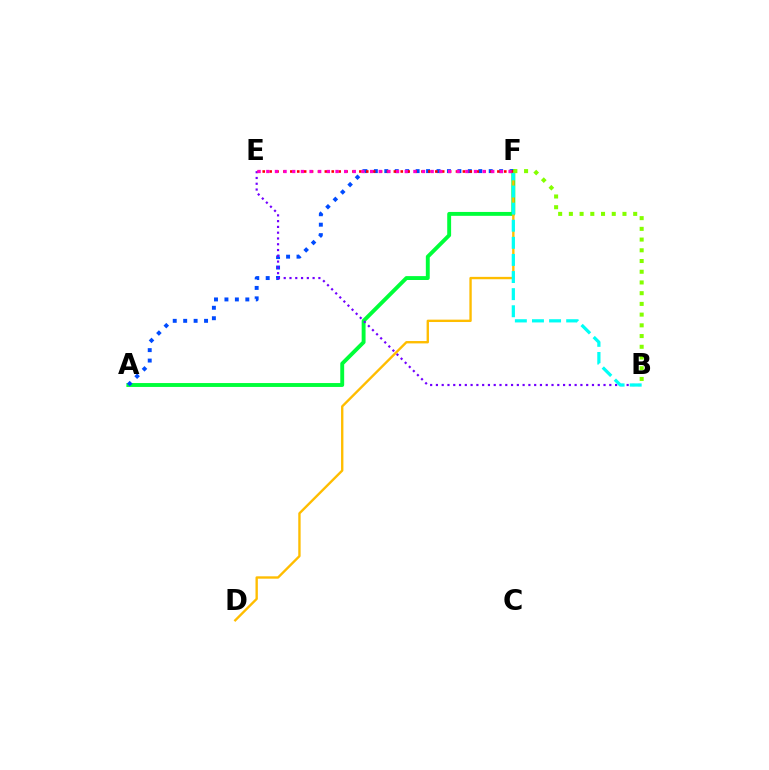{('A', 'F'): [{'color': '#00ff39', 'line_style': 'solid', 'thickness': 2.8}, {'color': '#004bff', 'line_style': 'dotted', 'thickness': 2.84}], ('D', 'F'): [{'color': '#ffbd00', 'line_style': 'solid', 'thickness': 1.7}], ('B', 'E'): [{'color': '#7200ff', 'line_style': 'dotted', 'thickness': 1.57}], ('B', 'F'): [{'color': '#00fff6', 'line_style': 'dashed', 'thickness': 2.32}, {'color': '#84ff00', 'line_style': 'dotted', 'thickness': 2.91}], ('E', 'F'): [{'color': '#ff0000', 'line_style': 'dotted', 'thickness': 1.88}, {'color': '#ff00cf', 'line_style': 'dotted', 'thickness': 2.35}]}